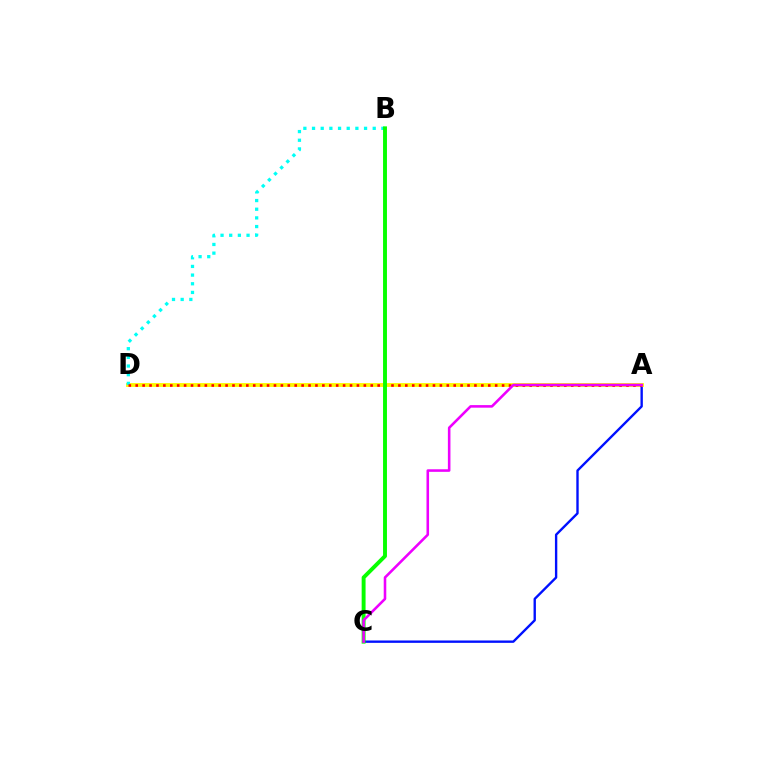{('A', 'C'): [{'color': '#0010ff', 'line_style': 'solid', 'thickness': 1.71}, {'color': '#ee00ff', 'line_style': 'solid', 'thickness': 1.85}], ('A', 'D'): [{'color': '#fcf500', 'line_style': 'solid', 'thickness': 2.76}, {'color': '#ff0000', 'line_style': 'dotted', 'thickness': 1.88}], ('B', 'D'): [{'color': '#00fff6', 'line_style': 'dotted', 'thickness': 2.36}], ('B', 'C'): [{'color': '#08ff00', 'line_style': 'solid', 'thickness': 2.81}]}